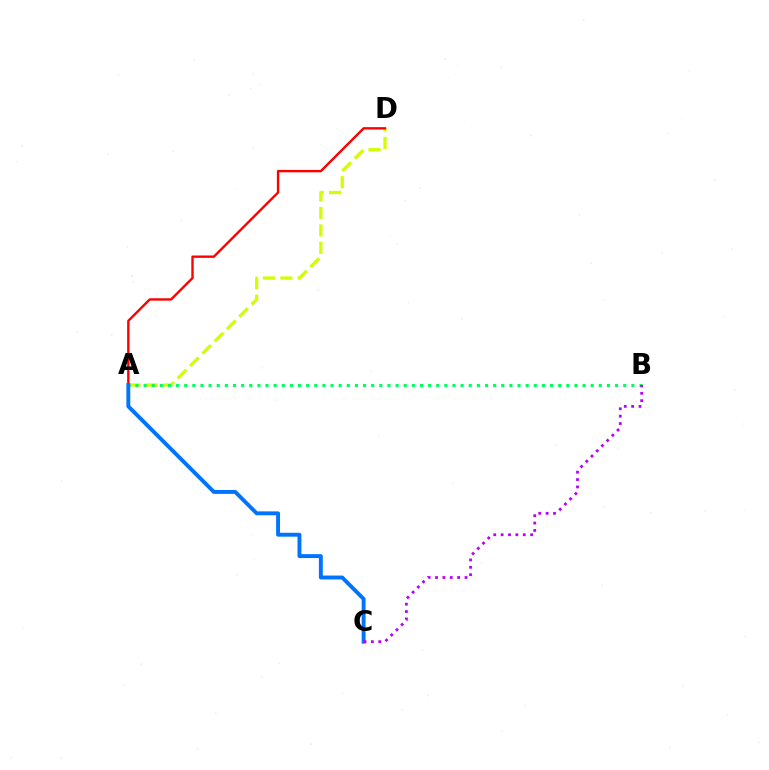{('A', 'D'): [{'color': '#d1ff00', 'line_style': 'dashed', 'thickness': 2.36}, {'color': '#ff0000', 'line_style': 'solid', 'thickness': 1.72}], ('A', 'B'): [{'color': '#00ff5c', 'line_style': 'dotted', 'thickness': 2.21}], ('A', 'C'): [{'color': '#0074ff', 'line_style': 'solid', 'thickness': 2.82}], ('B', 'C'): [{'color': '#b900ff', 'line_style': 'dotted', 'thickness': 2.0}]}